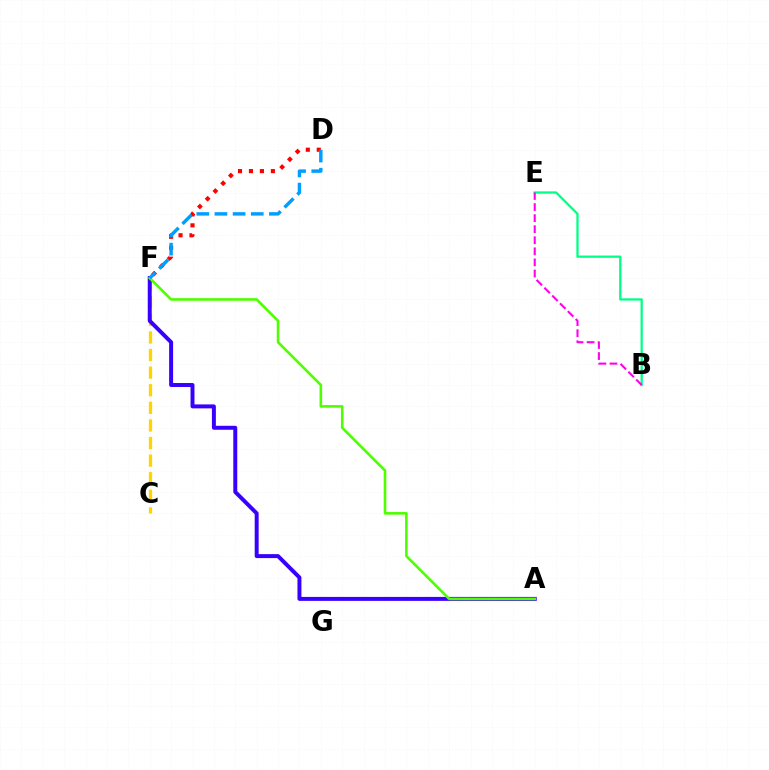{('C', 'F'): [{'color': '#ffd500', 'line_style': 'dashed', 'thickness': 2.39}], ('B', 'E'): [{'color': '#00ff86', 'line_style': 'solid', 'thickness': 1.64}, {'color': '#ff00ed', 'line_style': 'dashed', 'thickness': 1.5}], ('D', 'F'): [{'color': '#ff0000', 'line_style': 'dotted', 'thickness': 2.98}, {'color': '#009eff', 'line_style': 'dashed', 'thickness': 2.47}], ('A', 'F'): [{'color': '#3700ff', 'line_style': 'solid', 'thickness': 2.85}, {'color': '#4fff00', 'line_style': 'solid', 'thickness': 1.88}]}